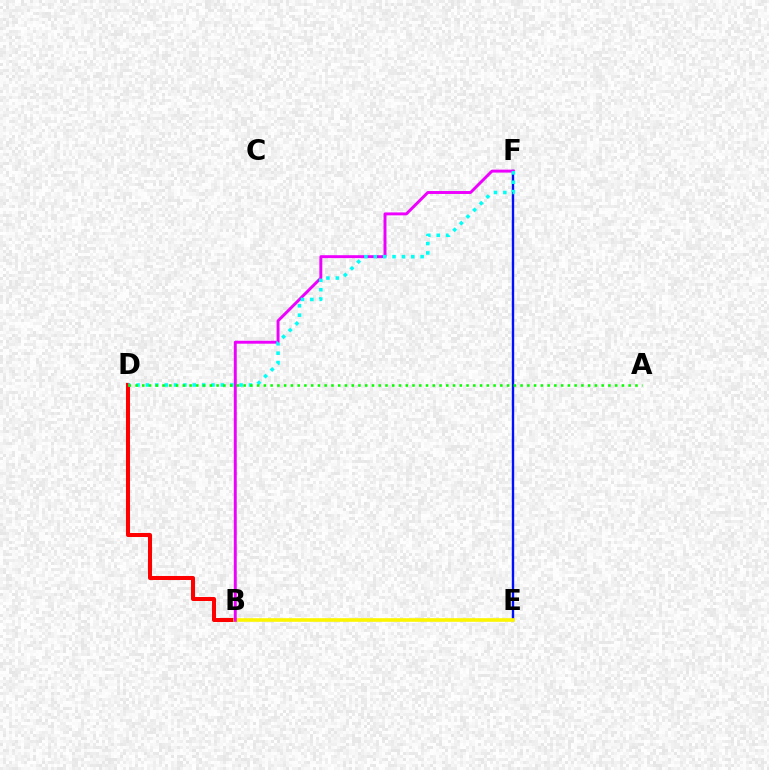{('B', 'D'): [{'color': '#ff0000', 'line_style': 'solid', 'thickness': 2.91}], ('E', 'F'): [{'color': '#0010ff', 'line_style': 'solid', 'thickness': 1.71}], ('B', 'E'): [{'color': '#fcf500', 'line_style': 'solid', 'thickness': 2.61}], ('B', 'F'): [{'color': '#ee00ff', 'line_style': 'solid', 'thickness': 2.11}], ('D', 'F'): [{'color': '#00fff6', 'line_style': 'dotted', 'thickness': 2.55}], ('A', 'D'): [{'color': '#08ff00', 'line_style': 'dotted', 'thickness': 1.84}]}